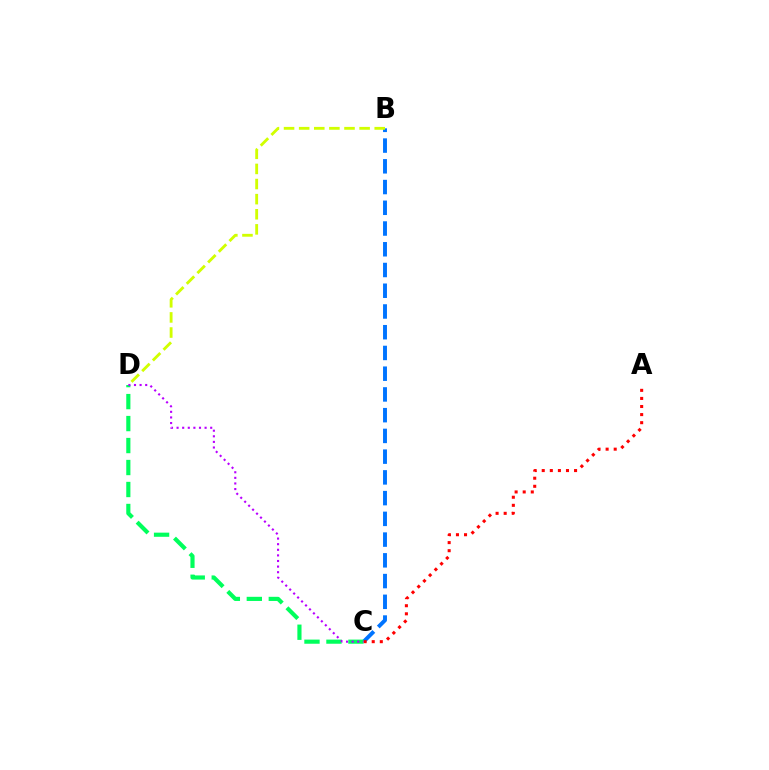{('B', 'C'): [{'color': '#0074ff', 'line_style': 'dashed', 'thickness': 2.82}], ('A', 'C'): [{'color': '#ff0000', 'line_style': 'dotted', 'thickness': 2.2}], ('C', 'D'): [{'color': '#00ff5c', 'line_style': 'dashed', 'thickness': 2.99}, {'color': '#b900ff', 'line_style': 'dotted', 'thickness': 1.52}], ('B', 'D'): [{'color': '#d1ff00', 'line_style': 'dashed', 'thickness': 2.05}]}